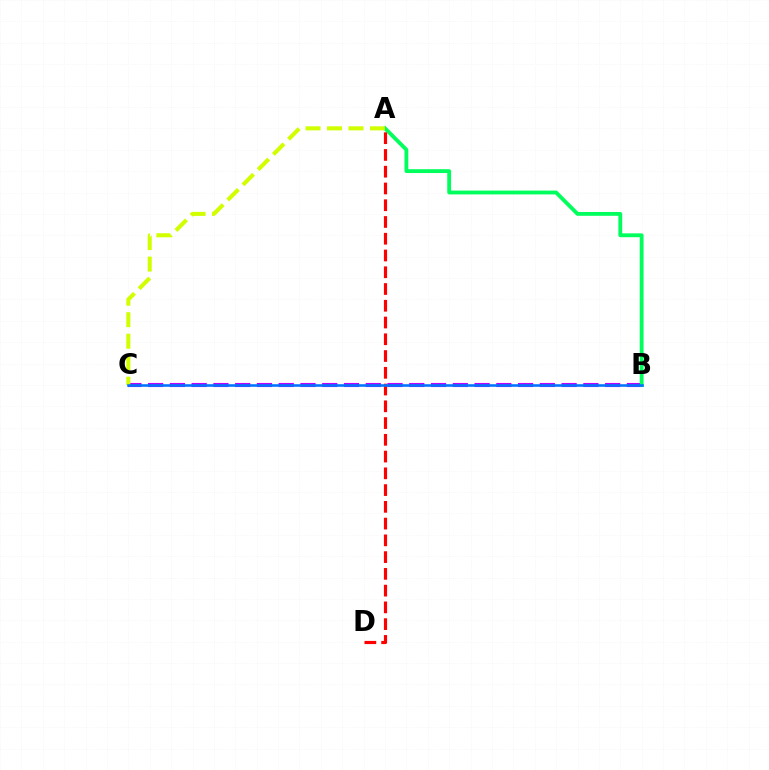{('B', 'C'): [{'color': '#b900ff', 'line_style': 'dashed', 'thickness': 2.96}, {'color': '#0074ff', 'line_style': 'solid', 'thickness': 1.86}], ('A', 'B'): [{'color': '#00ff5c', 'line_style': 'solid', 'thickness': 2.76}], ('A', 'C'): [{'color': '#d1ff00', 'line_style': 'dashed', 'thickness': 2.92}], ('A', 'D'): [{'color': '#ff0000', 'line_style': 'dashed', 'thickness': 2.28}]}